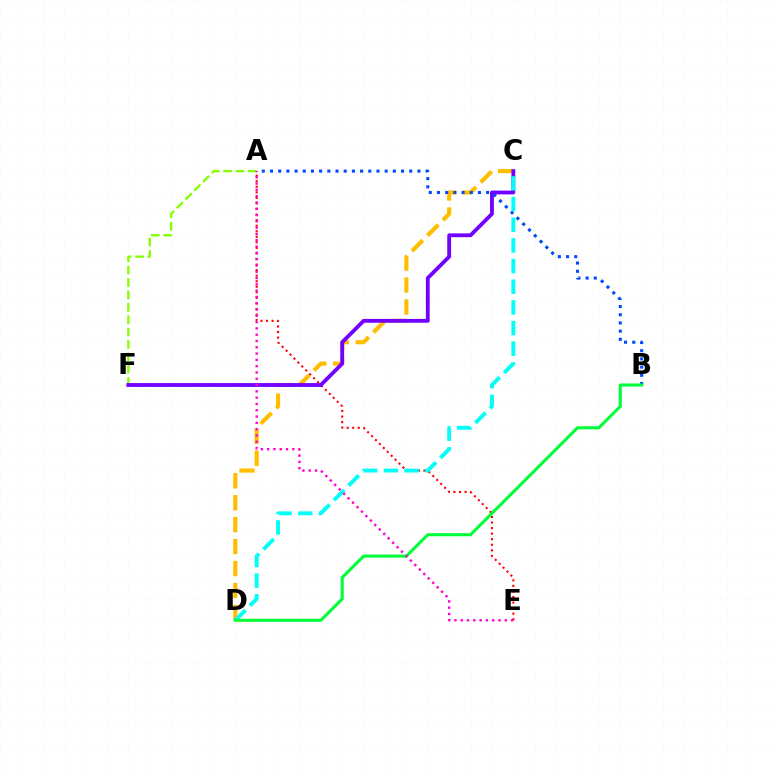{('C', 'D'): [{'color': '#ffbd00', 'line_style': 'dashed', 'thickness': 2.98}, {'color': '#00fff6', 'line_style': 'dashed', 'thickness': 2.81}], ('A', 'E'): [{'color': '#ff0000', 'line_style': 'dotted', 'thickness': 1.51}, {'color': '#ff00cf', 'line_style': 'dotted', 'thickness': 1.71}], ('A', 'F'): [{'color': '#84ff00', 'line_style': 'dashed', 'thickness': 1.68}], ('C', 'F'): [{'color': '#7200ff', 'line_style': 'solid', 'thickness': 2.75}], ('A', 'B'): [{'color': '#004bff', 'line_style': 'dotted', 'thickness': 2.23}], ('B', 'D'): [{'color': '#00ff39', 'line_style': 'solid', 'thickness': 2.21}]}